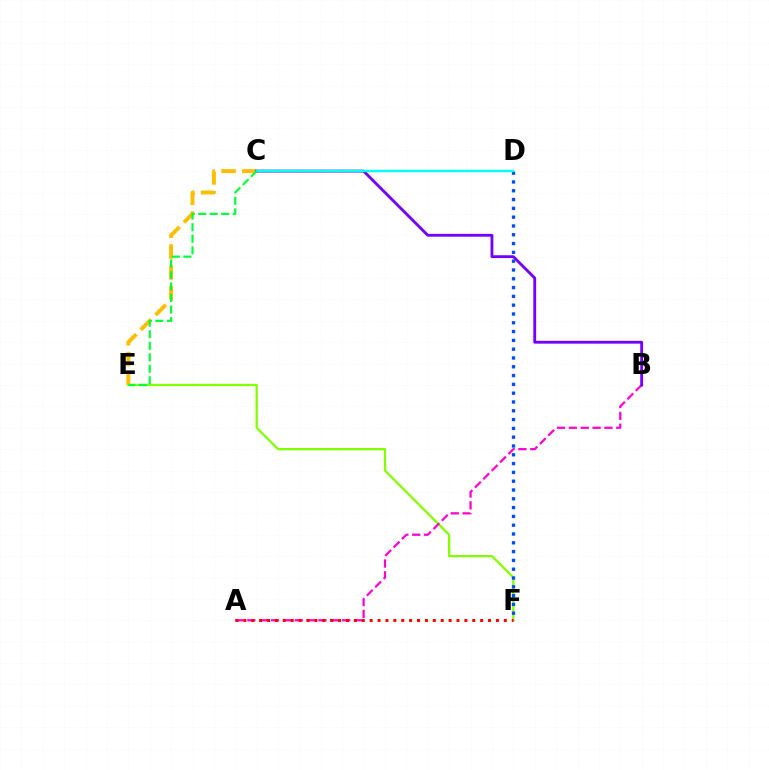{('E', 'F'): [{'color': '#84ff00', 'line_style': 'solid', 'thickness': 1.65}], ('A', 'B'): [{'color': '#ff00cf', 'line_style': 'dashed', 'thickness': 1.61}], ('C', 'E'): [{'color': '#ffbd00', 'line_style': 'dashed', 'thickness': 2.84}, {'color': '#00ff39', 'line_style': 'dashed', 'thickness': 1.57}], ('D', 'F'): [{'color': '#004bff', 'line_style': 'dotted', 'thickness': 2.39}], ('B', 'C'): [{'color': '#7200ff', 'line_style': 'solid', 'thickness': 2.05}], ('C', 'D'): [{'color': '#00fff6', 'line_style': 'solid', 'thickness': 1.71}], ('A', 'F'): [{'color': '#ff0000', 'line_style': 'dotted', 'thickness': 2.14}]}